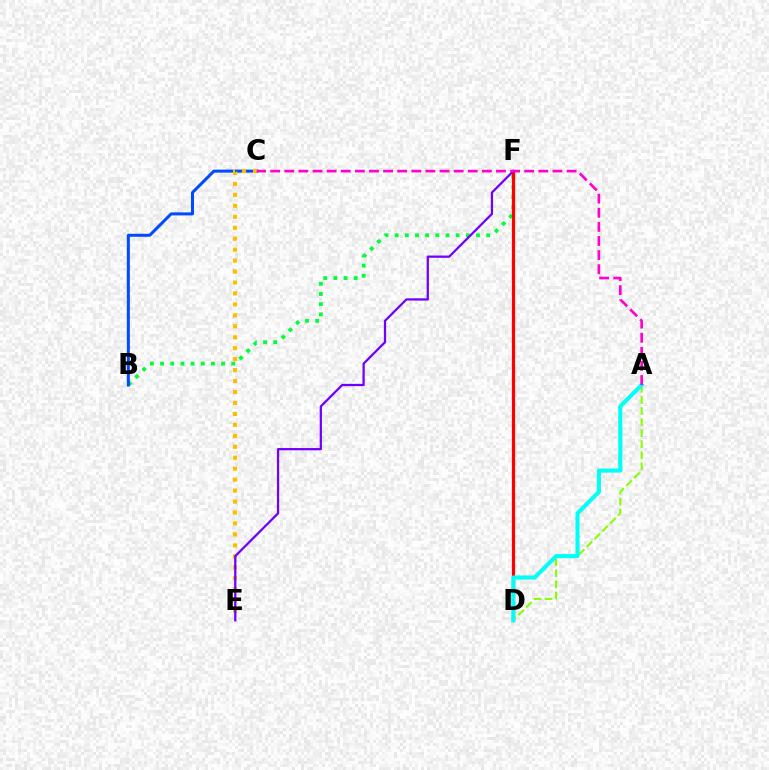{('B', 'F'): [{'color': '#00ff39', 'line_style': 'dotted', 'thickness': 2.76}], ('A', 'D'): [{'color': '#84ff00', 'line_style': 'dashed', 'thickness': 1.5}, {'color': '#00fff6', 'line_style': 'solid', 'thickness': 2.95}], ('D', 'F'): [{'color': '#ff0000', 'line_style': 'solid', 'thickness': 2.3}], ('B', 'C'): [{'color': '#004bff', 'line_style': 'solid', 'thickness': 2.18}], ('C', 'E'): [{'color': '#ffbd00', 'line_style': 'dotted', 'thickness': 2.98}], ('E', 'F'): [{'color': '#7200ff', 'line_style': 'solid', 'thickness': 1.63}], ('A', 'C'): [{'color': '#ff00cf', 'line_style': 'dashed', 'thickness': 1.92}]}